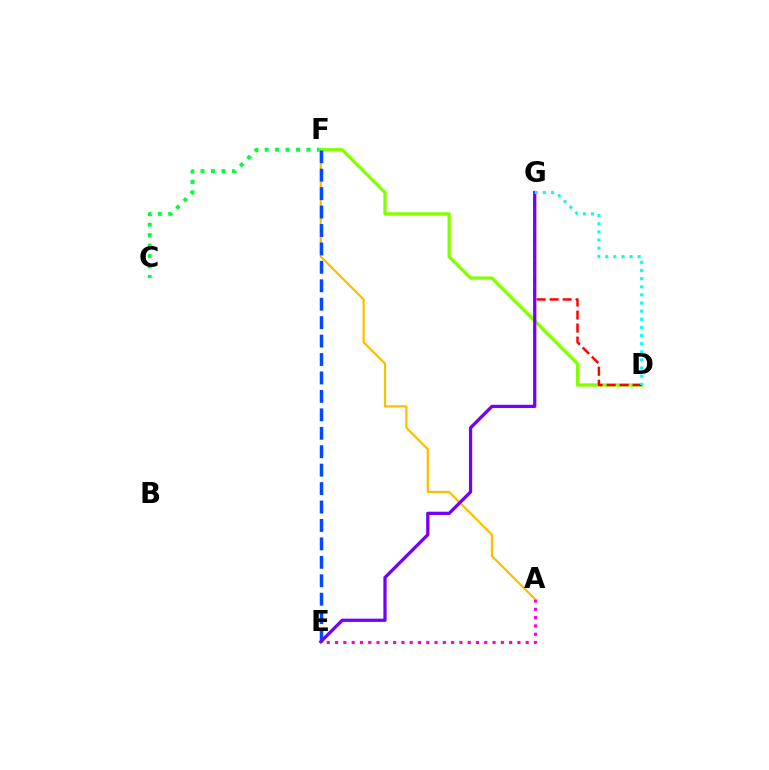{('A', 'F'): [{'color': '#ffbd00', 'line_style': 'solid', 'thickness': 1.59}], ('C', 'F'): [{'color': '#00ff39', 'line_style': 'dotted', 'thickness': 2.83}], ('D', 'F'): [{'color': '#84ff00', 'line_style': 'solid', 'thickness': 2.37}], ('E', 'F'): [{'color': '#004bff', 'line_style': 'dashed', 'thickness': 2.5}], ('A', 'E'): [{'color': '#ff00cf', 'line_style': 'dotted', 'thickness': 2.25}], ('D', 'G'): [{'color': '#ff0000', 'line_style': 'dashed', 'thickness': 1.77}, {'color': '#00fff6', 'line_style': 'dotted', 'thickness': 2.21}], ('E', 'G'): [{'color': '#7200ff', 'line_style': 'solid', 'thickness': 2.35}]}